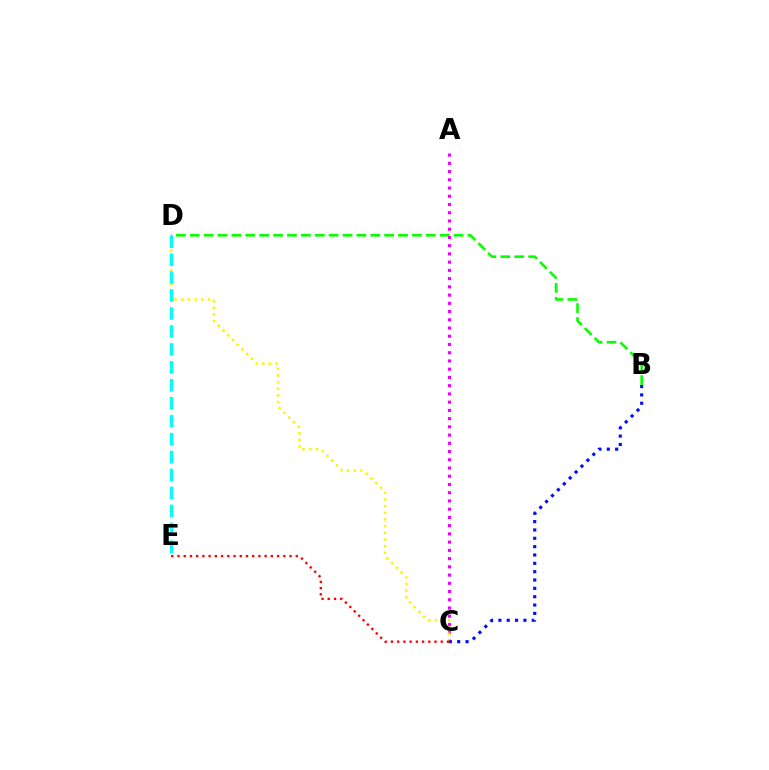{('B', 'D'): [{'color': '#08ff00', 'line_style': 'dashed', 'thickness': 1.89}], ('A', 'C'): [{'color': '#ee00ff', 'line_style': 'dotted', 'thickness': 2.24}], ('C', 'D'): [{'color': '#fcf500', 'line_style': 'dotted', 'thickness': 1.81}], ('D', 'E'): [{'color': '#00fff6', 'line_style': 'dashed', 'thickness': 2.44}], ('B', 'C'): [{'color': '#0010ff', 'line_style': 'dotted', 'thickness': 2.27}], ('C', 'E'): [{'color': '#ff0000', 'line_style': 'dotted', 'thickness': 1.69}]}